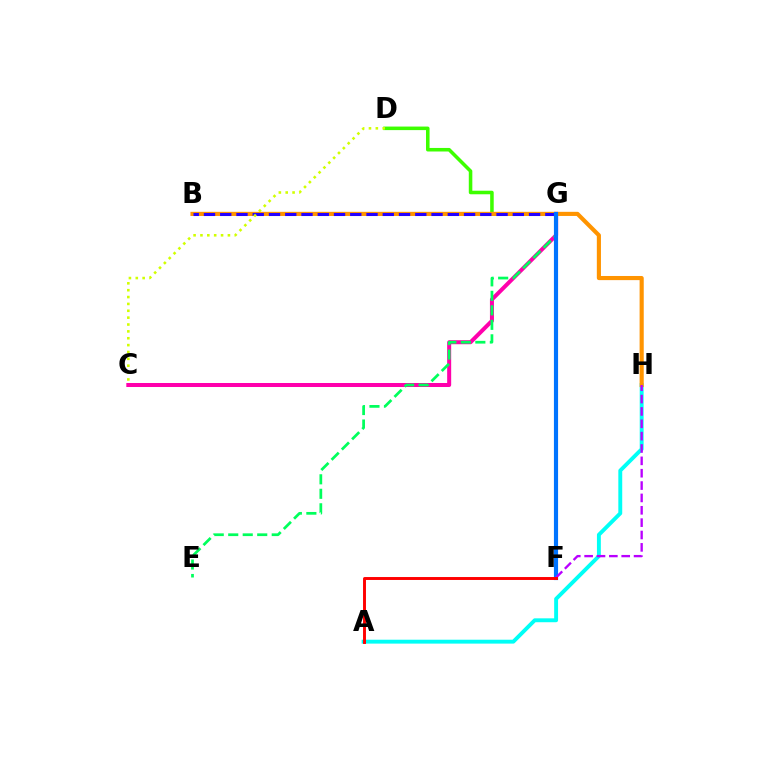{('D', 'G'): [{'color': '#3dff00', 'line_style': 'solid', 'thickness': 2.55}], ('A', 'H'): [{'color': '#00fff6', 'line_style': 'solid', 'thickness': 2.8}], ('C', 'G'): [{'color': '#ff00ac', 'line_style': 'solid', 'thickness': 2.89}], ('E', 'G'): [{'color': '#00ff5c', 'line_style': 'dashed', 'thickness': 1.97}], ('B', 'H'): [{'color': '#ff9400', 'line_style': 'solid', 'thickness': 2.98}], ('B', 'G'): [{'color': '#2500ff', 'line_style': 'dashed', 'thickness': 2.21}], ('F', 'G'): [{'color': '#0074ff', 'line_style': 'solid', 'thickness': 2.99}], ('C', 'D'): [{'color': '#d1ff00', 'line_style': 'dotted', 'thickness': 1.87}], ('F', 'H'): [{'color': '#b900ff', 'line_style': 'dashed', 'thickness': 1.68}], ('A', 'F'): [{'color': '#ff0000', 'line_style': 'solid', 'thickness': 2.11}]}